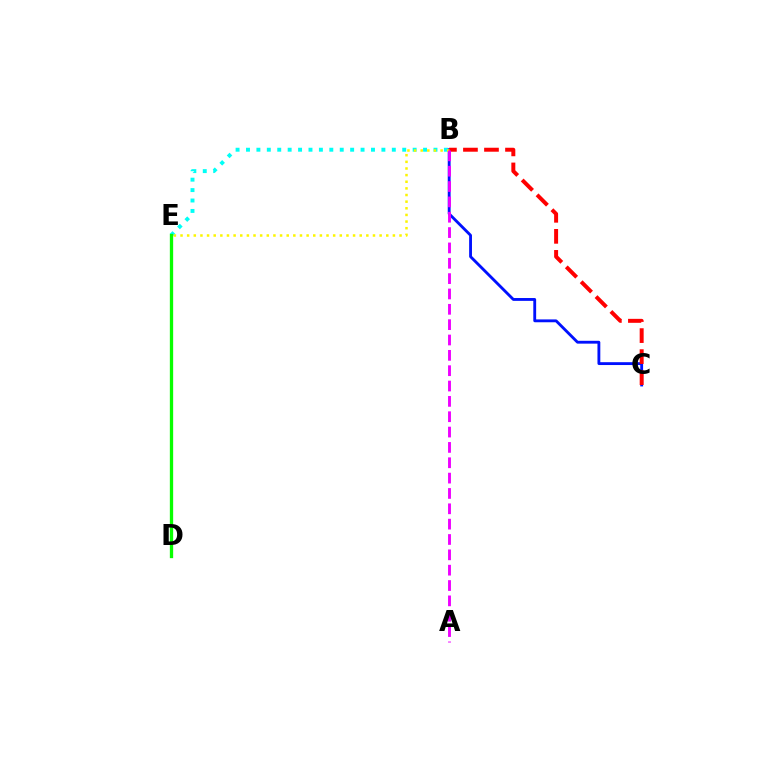{('B', 'E'): [{'color': '#00fff6', 'line_style': 'dotted', 'thickness': 2.83}, {'color': '#fcf500', 'line_style': 'dotted', 'thickness': 1.8}], ('B', 'C'): [{'color': '#0010ff', 'line_style': 'solid', 'thickness': 2.05}, {'color': '#ff0000', 'line_style': 'dashed', 'thickness': 2.86}], ('D', 'E'): [{'color': '#08ff00', 'line_style': 'solid', 'thickness': 2.39}], ('A', 'B'): [{'color': '#ee00ff', 'line_style': 'dashed', 'thickness': 2.08}]}